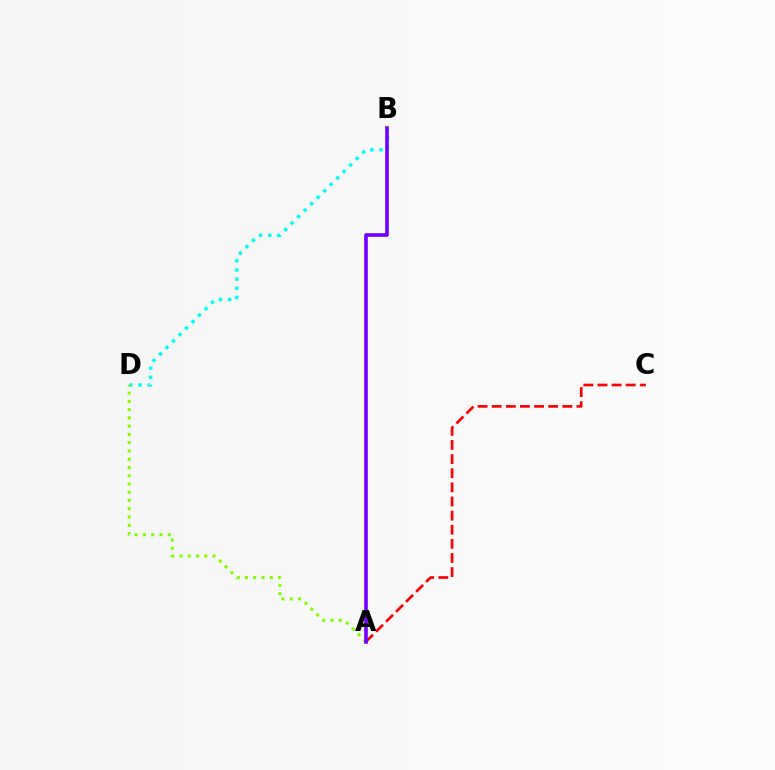{('A', 'C'): [{'color': '#ff0000', 'line_style': 'dashed', 'thickness': 1.92}], ('B', 'D'): [{'color': '#00fff6', 'line_style': 'dotted', 'thickness': 2.49}], ('A', 'D'): [{'color': '#84ff00', 'line_style': 'dotted', 'thickness': 2.24}], ('A', 'B'): [{'color': '#7200ff', 'line_style': 'solid', 'thickness': 2.61}]}